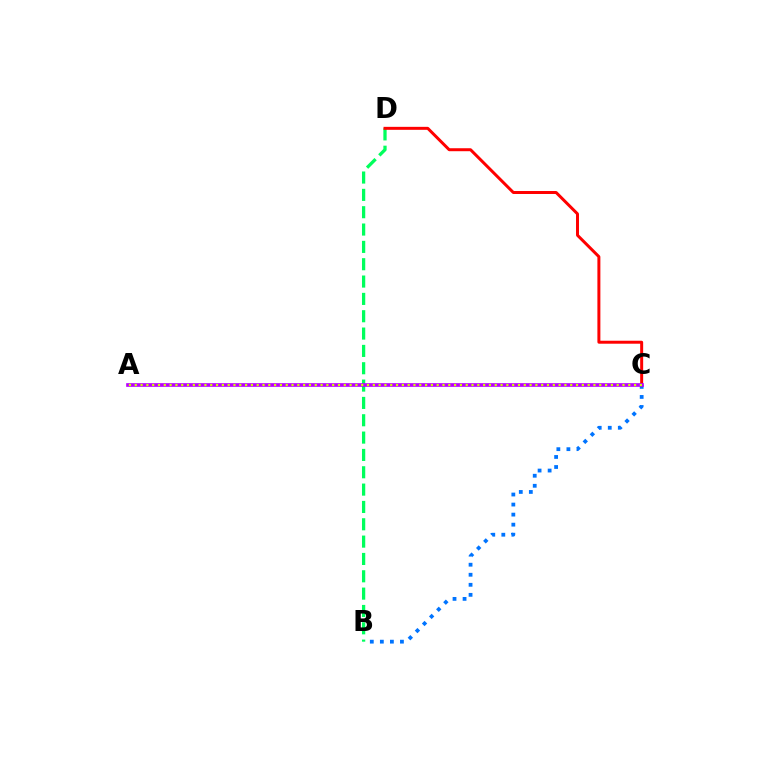{('B', 'C'): [{'color': '#0074ff', 'line_style': 'dotted', 'thickness': 2.73}], ('B', 'D'): [{'color': '#00ff5c', 'line_style': 'dashed', 'thickness': 2.36}], ('C', 'D'): [{'color': '#ff0000', 'line_style': 'solid', 'thickness': 2.14}], ('A', 'C'): [{'color': '#b900ff', 'line_style': 'solid', 'thickness': 2.64}, {'color': '#d1ff00', 'line_style': 'dotted', 'thickness': 1.58}]}